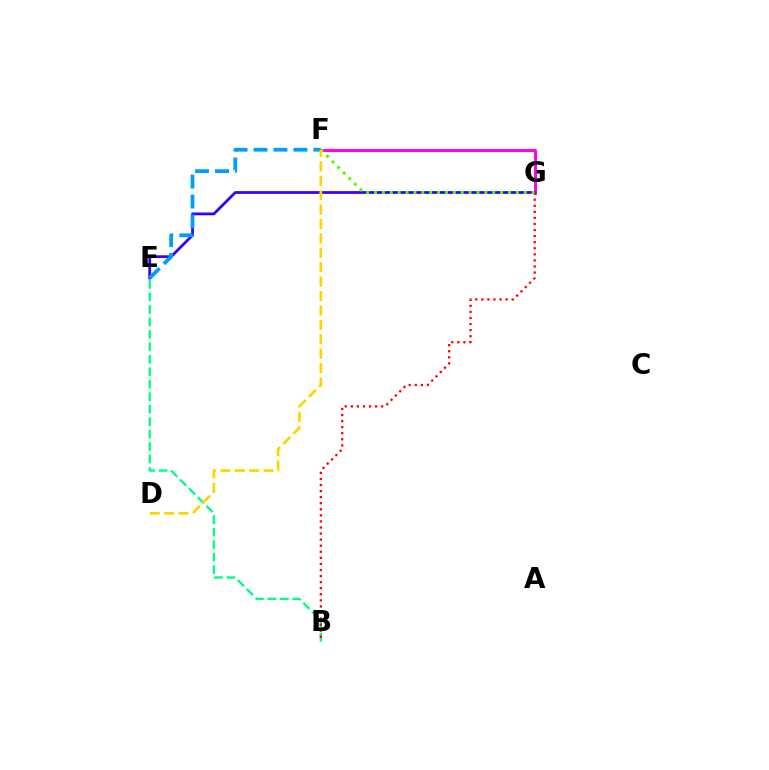{('B', 'E'): [{'color': '#00ff86', 'line_style': 'dashed', 'thickness': 1.69}], ('F', 'G'): [{'color': '#ff00ed', 'line_style': 'solid', 'thickness': 2.14}, {'color': '#4fff00', 'line_style': 'dotted', 'thickness': 2.14}], ('E', 'G'): [{'color': '#3700ff', 'line_style': 'solid', 'thickness': 1.99}], ('B', 'G'): [{'color': '#ff0000', 'line_style': 'dotted', 'thickness': 1.65}], ('E', 'F'): [{'color': '#009eff', 'line_style': 'dashed', 'thickness': 2.71}], ('D', 'F'): [{'color': '#ffd500', 'line_style': 'dashed', 'thickness': 1.96}]}